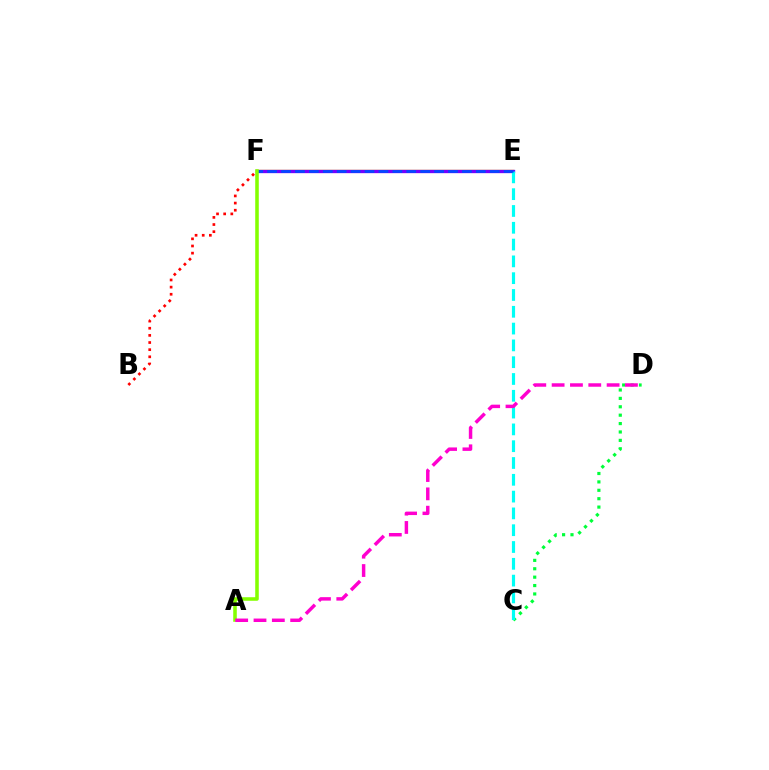{('E', 'F'): [{'color': '#ffbd00', 'line_style': 'solid', 'thickness': 1.75}, {'color': '#7200ff', 'line_style': 'solid', 'thickness': 2.39}, {'color': '#004bff', 'line_style': 'dashed', 'thickness': 1.89}], ('B', 'F'): [{'color': '#ff0000', 'line_style': 'dotted', 'thickness': 1.94}], ('C', 'D'): [{'color': '#00ff39', 'line_style': 'dotted', 'thickness': 2.28}], ('C', 'E'): [{'color': '#00fff6', 'line_style': 'dashed', 'thickness': 2.28}], ('A', 'F'): [{'color': '#84ff00', 'line_style': 'solid', 'thickness': 2.56}], ('A', 'D'): [{'color': '#ff00cf', 'line_style': 'dashed', 'thickness': 2.49}]}